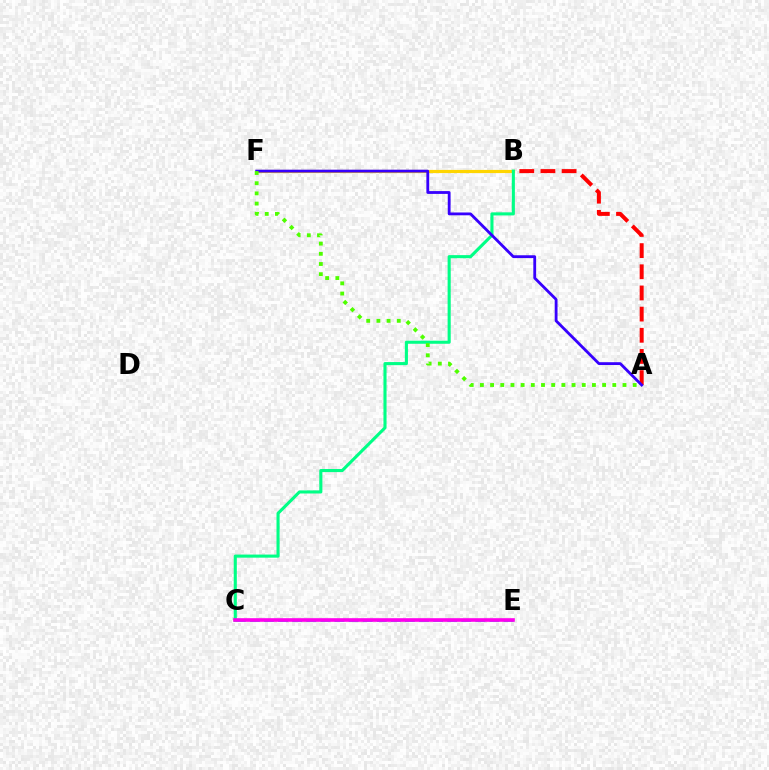{('A', 'B'): [{'color': '#ff0000', 'line_style': 'dashed', 'thickness': 2.88}], ('C', 'E'): [{'color': '#009eff', 'line_style': 'dashed', 'thickness': 1.91}, {'color': '#ff00ed', 'line_style': 'solid', 'thickness': 2.61}], ('B', 'F'): [{'color': '#ffd500', 'line_style': 'solid', 'thickness': 2.29}], ('B', 'C'): [{'color': '#00ff86', 'line_style': 'solid', 'thickness': 2.23}], ('A', 'F'): [{'color': '#3700ff', 'line_style': 'solid', 'thickness': 2.03}, {'color': '#4fff00', 'line_style': 'dotted', 'thickness': 2.77}]}